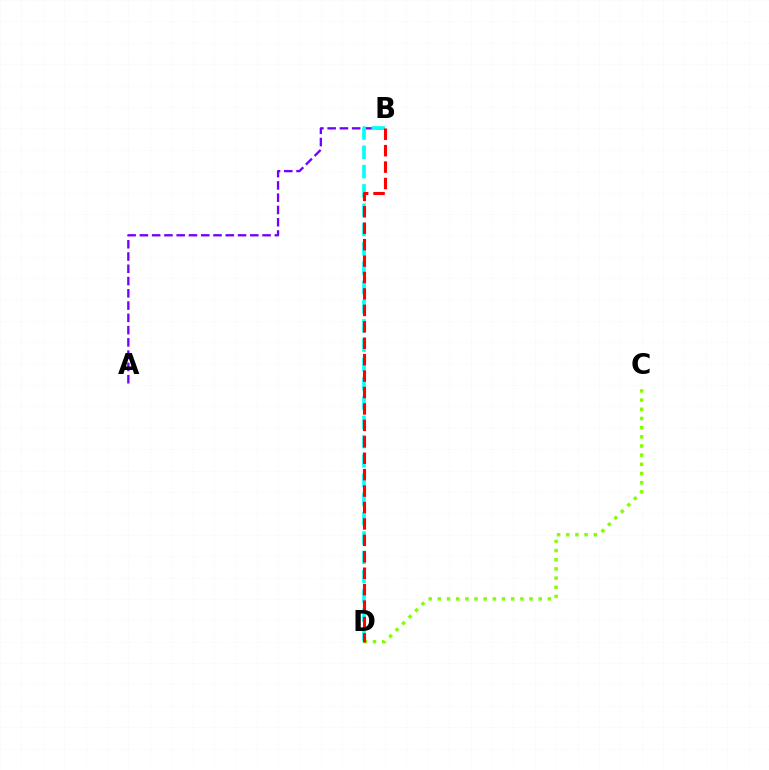{('A', 'B'): [{'color': '#7200ff', 'line_style': 'dashed', 'thickness': 1.67}], ('C', 'D'): [{'color': '#84ff00', 'line_style': 'dotted', 'thickness': 2.49}], ('B', 'D'): [{'color': '#00fff6', 'line_style': 'dashed', 'thickness': 2.62}, {'color': '#ff0000', 'line_style': 'dashed', 'thickness': 2.23}]}